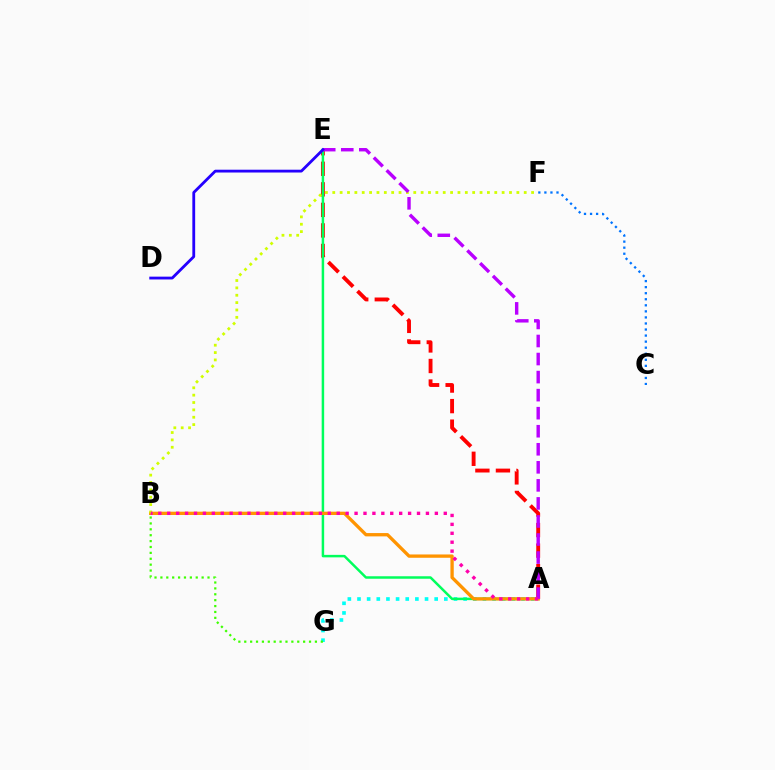{('C', 'F'): [{'color': '#0074ff', 'line_style': 'dotted', 'thickness': 1.64}], ('A', 'E'): [{'color': '#ff0000', 'line_style': 'dashed', 'thickness': 2.79}, {'color': '#00ff5c', 'line_style': 'solid', 'thickness': 1.79}, {'color': '#b900ff', 'line_style': 'dashed', 'thickness': 2.45}], ('A', 'G'): [{'color': '#00fff6', 'line_style': 'dotted', 'thickness': 2.62}], ('B', 'G'): [{'color': '#3dff00', 'line_style': 'dotted', 'thickness': 1.6}], ('A', 'B'): [{'color': '#ff9400', 'line_style': 'solid', 'thickness': 2.38}, {'color': '#ff00ac', 'line_style': 'dotted', 'thickness': 2.42}], ('B', 'F'): [{'color': '#d1ff00', 'line_style': 'dotted', 'thickness': 2.0}], ('D', 'E'): [{'color': '#2500ff', 'line_style': 'solid', 'thickness': 2.02}]}